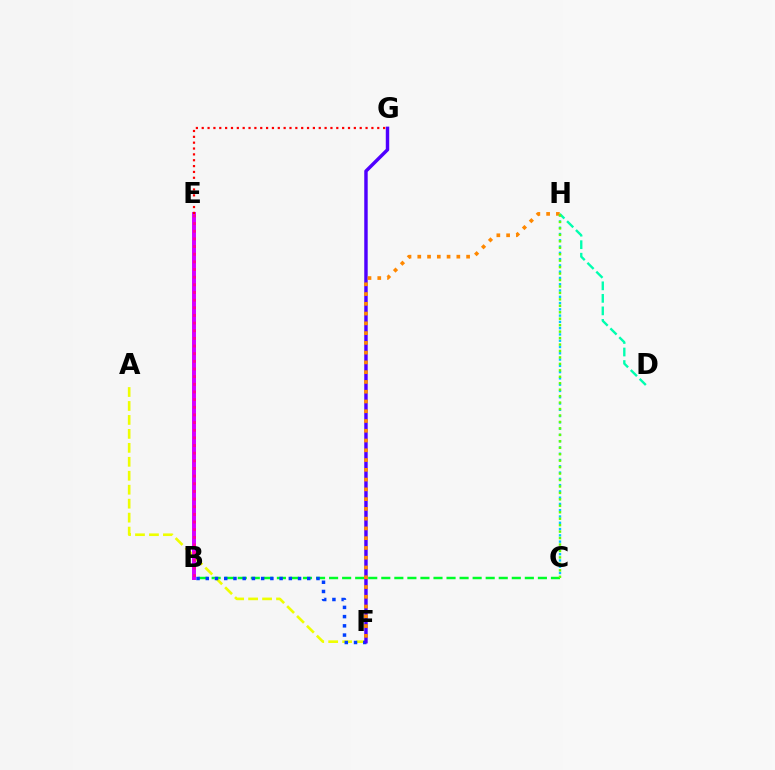{('B', 'C'): [{'color': '#00ff27', 'line_style': 'dashed', 'thickness': 1.77}], ('A', 'F'): [{'color': '#eeff00', 'line_style': 'dashed', 'thickness': 1.9}], ('B', 'F'): [{'color': '#003fff', 'line_style': 'dotted', 'thickness': 2.51}], ('B', 'E'): [{'color': '#d600ff', 'line_style': 'solid', 'thickness': 2.84}, {'color': '#ff00a0', 'line_style': 'dotted', 'thickness': 2.08}], ('F', 'G'): [{'color': '#4f00ff', 'line_style': 'solid', 'thickness': 2.48}], ('E', 'G'): [{'color': '#ff0000', 'line_style': 'dotted', 'thickness': 1.59}], ('D', 'H'): [{'color': '#00ffaf', 'line_style': 'dashed', 'thickness': 1.7}], ('F', 'H'): [{'color': '#ff8800', 'line_style': 'dotted', 'thickness': 2.65}], ('C', 'H'): [{'color': '#00c7ff', 'line_style': 'dotted', 'thickness': 1.71}, {'color': '#66ff00', 'line_style': 'dotted', 'thickness': 1.75}]}